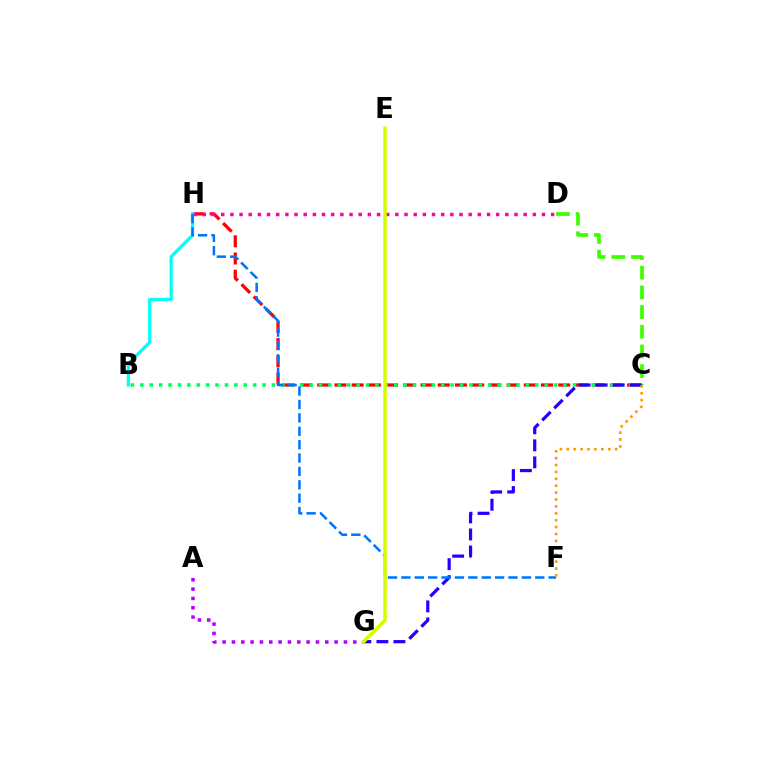{('A', 'G'): [{'color': '#b900ff', 'line_style': 'dotted', 'thickness': 2.54}], ('C', 'D'): [{'color': '#3dff00', 'line_style': 'dashed', 'thickness': 2.67}], ('C', 'H'): [{'color': '#ff0000', 'line_style': 'dashed', 'thickness': 2.34}], ('B', 'C'): [{'color': '#00ff5c', 'line_style': 'dotted', 'thickness': 2.56}], ('C', 'G'): [{'color': '#2500ff', 'line_style': 'dashed', 'thickness': 2.31}], ('D', 'H'): [{'color': '#ff00ac', 'line_style': 'dotted', 'thickness': 2.49}], ('B', 'H'): [{'color': '#00fff6', 'line_style': 'solid', 'thickness': 2.33}], ('F', 'H'): [{'color': '#0074ff', 'line_style': 'dashed', 'thickness': 1.82}], ('E', 'G'): [{'color': '#d1ff00', 'line_style': 'solid', 'thickness': 2.54}], ('C', 'F'): [{'color': '#ff9400', 'line_style': 'dotted', 'thickness': 1.87}]}